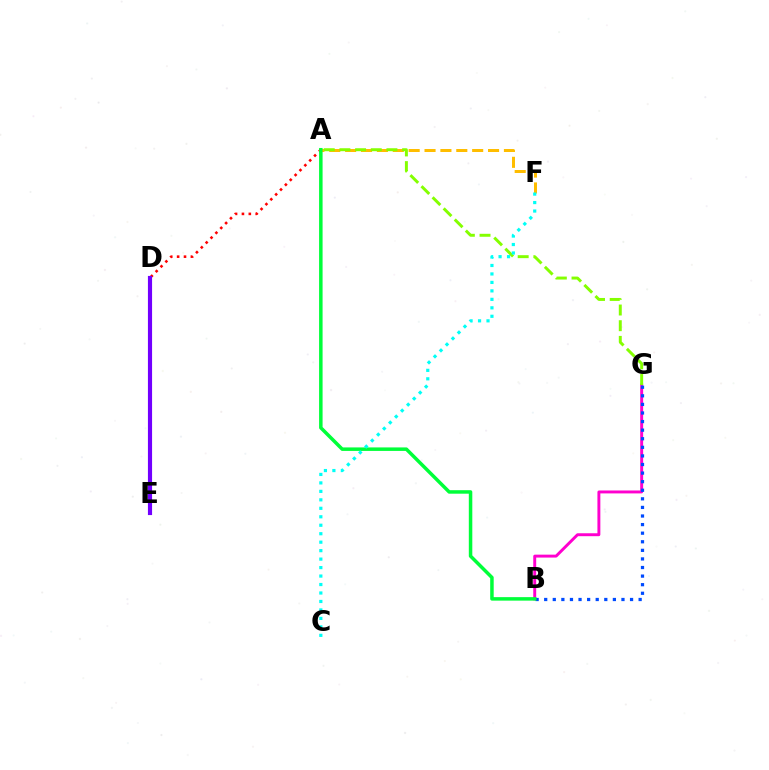{('B', 'G'): [{'color': '#ff00cf', 'line_style': 'solid', 'thickness': 2.11}, {'color': '#004bff', 'line_style': 'dotted', 'thickness': 2.33}], ('A', 'F'): [{'color': '#ffbd00', 'line_style': 'dashed', 'thickness': 2.16}], ('A', 'D'): [{'color': '#ff0000', 'line_style': 'dotted', 'thickness': 1.87}], ('A', 'G'): [{'color': '#84ff00', 'line_style': 'dashed', 'thickness': 2.13}], ('A', 'B'): [{'color': '#00ff39', 'line_style': 'solid', 'thickness': 2.52}], ('D', 'E'): [{'color': '#7200ff', 'line_style': 'solid', 'thickness': 2.99}], ('C', 'F'): [{'color': '#00fff6', 'line_style': 'dotted', 'thickness': 2.3}]}